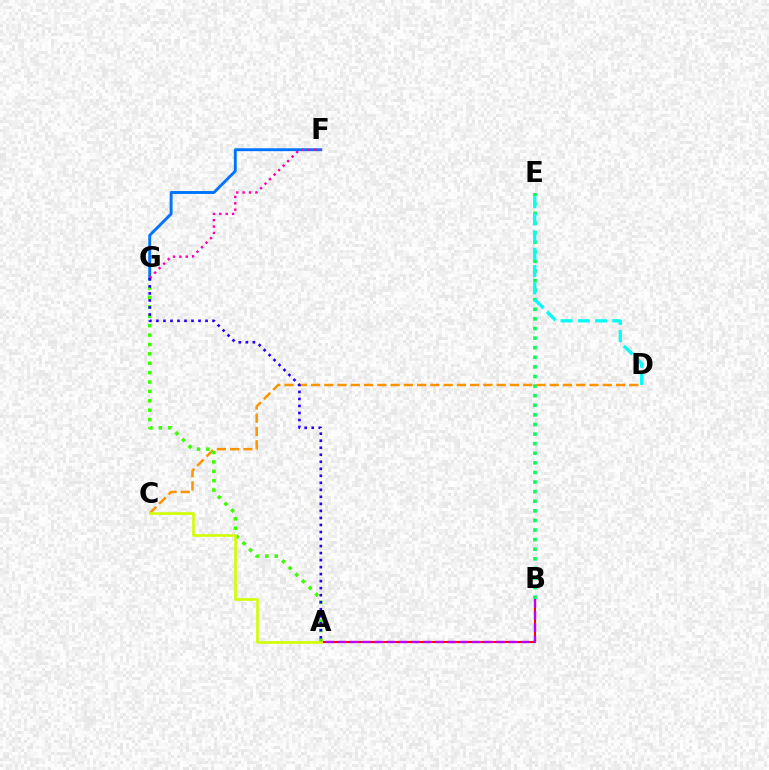{('A', 'B'): [{'color': '#ff0000', 'line_style': 'solid', 'thickness': 1.53}, {'color': '#b900ff', 'line_style': 'dashed', 'thickness': 1.66}], ('B', 'E'): [{'color': '#00ff5c', 'line_style': 'dotted', 'thickness': 2.61}], ('C', 'D'): [{'color': '#ff9400', 'line_style': 'dashed', 'thickness': 1.8}], ('A', 'G'): [{'color': '#3dff00', 'line_style': 'dotted', 'thickness': 2.55}, {'color': '#2500ff', 'line_style': 'dotted', 'thickness': 1.91}], ('D', 'E'): [{'color': '#00fff6', 'line_style': 'dashed', 'thickness': 2.34}], ('F', 'G'): [{'color': '#0074ff', 'line_style': 'solid', 'thickness': 2.08}, {'color': '#ff00ac', 'line_style': 'dotted', 'thickness': 1.73}], ('A', 'C'): [{'color': '#d1ff00', 'line_style': 'solid', 'thickness': 1.89}]}